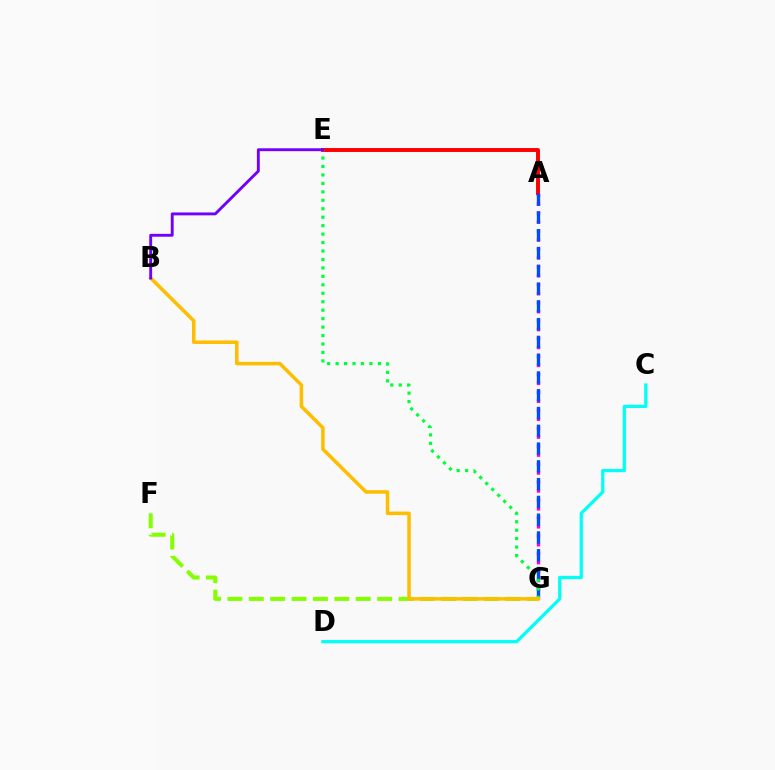{('A', 'G'): [{'color': '#ff00cf', 'line_style': 'dotted', 'thickness': 2.44}, {'color': '#004bff', 'line_style': 'dashed', 'thickness': 2.42}], ('A', 'E'): [{'color': '#ff0000', 'line_style': 'solid', 'thickness': 2.83}], ('C', 'D'): [{'color': '#00fff6', 'line_style': 'solid', 'thickness': 2.34}], ('E', 'G'): [{'color': '#00ff39', 'line_style': 'dotted', 'thickness': 2.3}], ('F', 'G'): [{'color': '#84ff00', 'line_style': 'dashed', 'thickness': 2.91}], ('B', 'G'): [{'color': '#ffbd00', 'line_style': 'solid', 'thickness': 2.53}], ('B', 'E'): [{'color': '#7200ff', 'line_style': 'solid', 'thickness': 2.08}]}